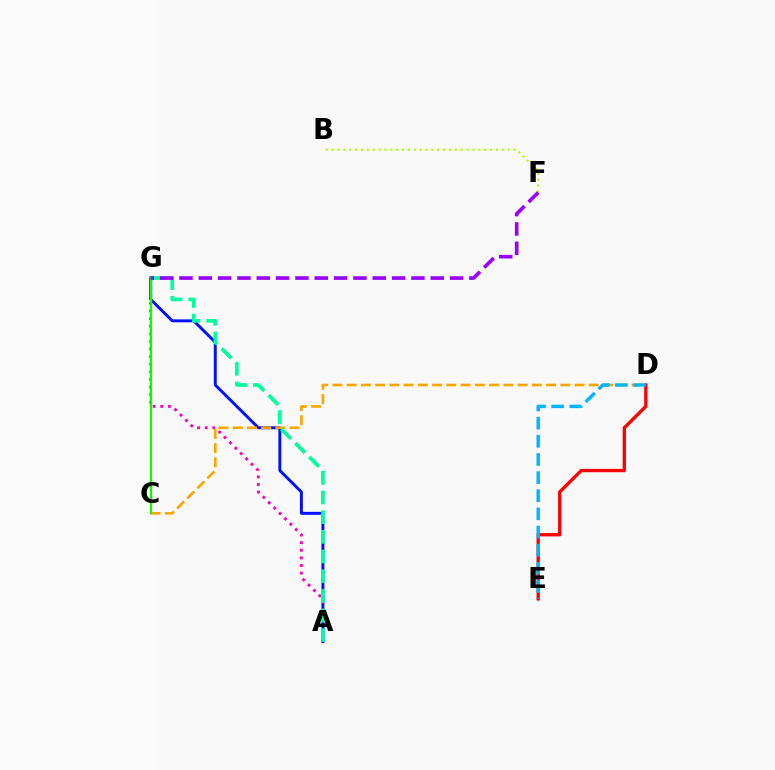{('A', 'G'): [{'color': '#0010ff', 'line_style': 'solid', 'thickness': 2.11}, {'color': '#ff00bd', 'line_style': 'dotted', 'thickness': 2.07}, {'color': '#00ff9d', 'line_style': 'dashed', 'thickness': 2.67}], ('C', 'D'): [{'color': '#ffa500', 'line_style': 'dashed', 'thickness': 1.94}], ('D', 'E'): [{'color': '#ff0000', 'line_style': 'solid', 'thickness': 2.4}, {'color': '#00b5ff', 'line_style': 'dashed', 'thickness': 2.46}], ('C', 'G'): [{'color': '#08ff00', 'line_style': 'solid', 'thickness': 1.56}], ('B', 'F'): [{'color': '#b3ff00', 'line_style': 'dotted', 'thickness': 1.59}], ('F', 'G'): [{'color': '#9b00ff', 'line_style': 'dashed', 'thickness': 2.63}]}